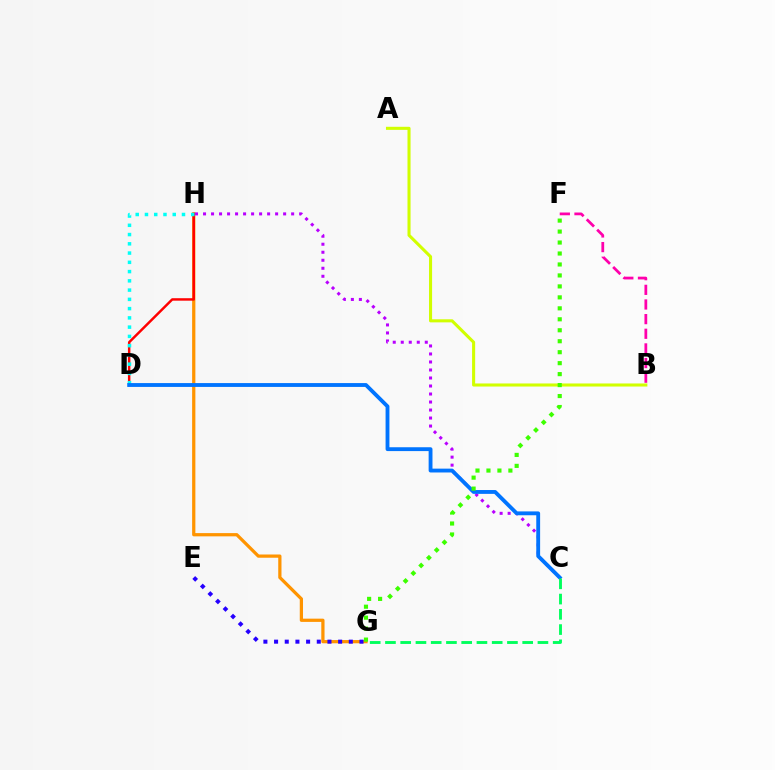{('A', 'B'): [{'color': '#d1ff00', 'line_style': 'solid', 'thickness': 2.21}], ('G', 'H'): [{'color': '#ff9400', 'line_style': 'solid', 'thickness': 2.33}], ('C', 'H'): [{'color': '#b900ff', 'line_style': 'dotted', 'thickness': 2.18}], ('E', 'G'): [{'color': '#2500ff', 'line_style': 'dotted', 'thickness': 2.9}], ('D', 'H'): [{'color': '#ff0000', 'line_style': 'solid', 'thickness': 1.77}, {'color': '#00fff6', 'line_style': 'dotted', 'thickness': 2.52}], ('C', 'D'): [{'color': '#0074ff', 'line_style': 'solid', 'thickness': 2.77}], ('B', 'F'): [{'color': '#ff00ac', 'line_style': 'dashed', 'thickness': 1.99}], ('F', 'G'): [{'color': '#3dff00', 'line_style': 'dotted', 'thickness': 2.98}], ('C', 'G'): [{'color': '#00ff5c', 'line_style': 'dashed', 'thickness': 2.07}]}